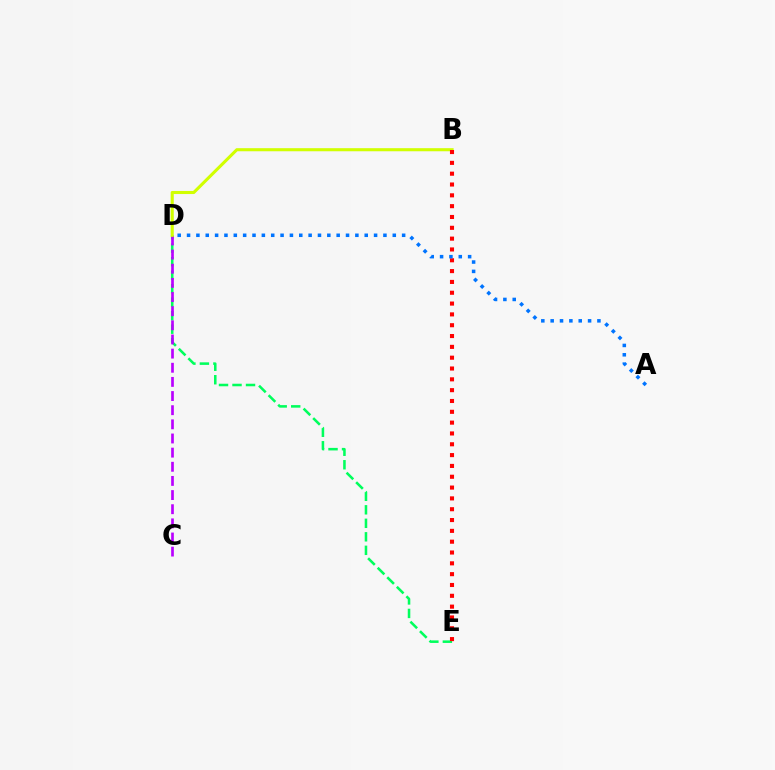{('D', 'E'): [{'color': '#00ff5c', 'line_style': 'dashed', 'thickness': 1.83}], ('C', 'D'): [{'color': '#b900ff', 'line_style': 'dashed', 'thickness': 1.92}], ('B', 'D'): [{'color': '#d1ff00', 'line_style': 'solid', 'thickness': 2.22}], ('B', 'E'): [{'color': '#ff0000', 'line_style': 'dotted', 'thickness': 2.94}], ('A', 'D'): [{'color': '#0074ff', 'line_style': 'dotted', 'thickness': 2.54}]}